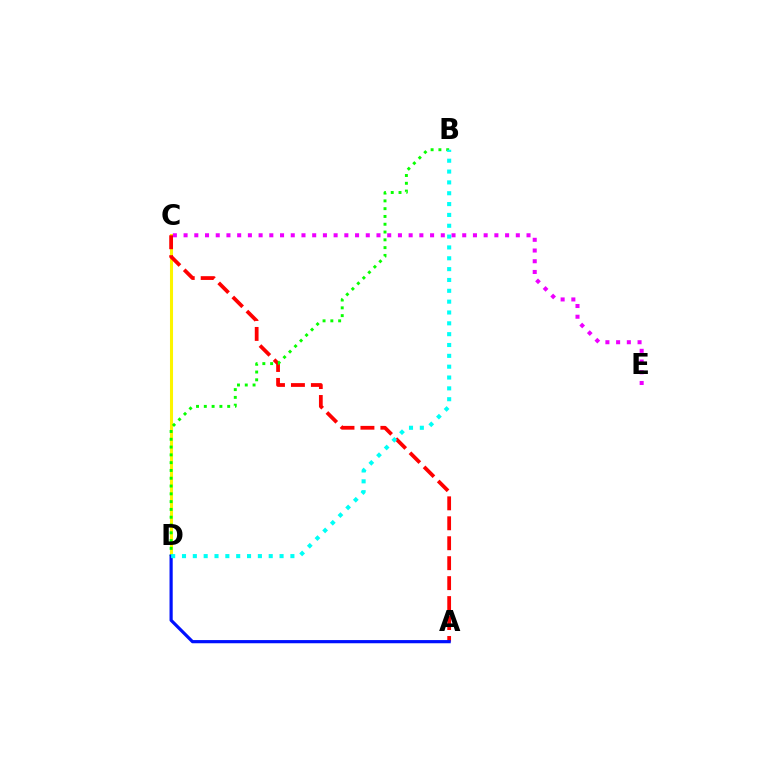{('C', 'D'): [{'color': '#fcf500', 'line_style': 'solid', 'thickness': 2.2}], ('C', 'E'): [{'color': '#ee00ff', 'line_style': 'dotted', 'thickness': 2.91}], ('A', 'C'): [{'color': '#ff0000', 'line_style': 'dashed', 'thickness': 2.71}], ('B', 'D'): [{'color': '#08ff00', 'line_style': 'dotted', 'thickness': 2.12}, {'color': '#00fff6', 'line_style': 'dotted', 'thickness': 2.95}], ('A', 'D'): [{'color': '#0010ff', 'line_style': 'solid', 'thickness': 2.29}]}